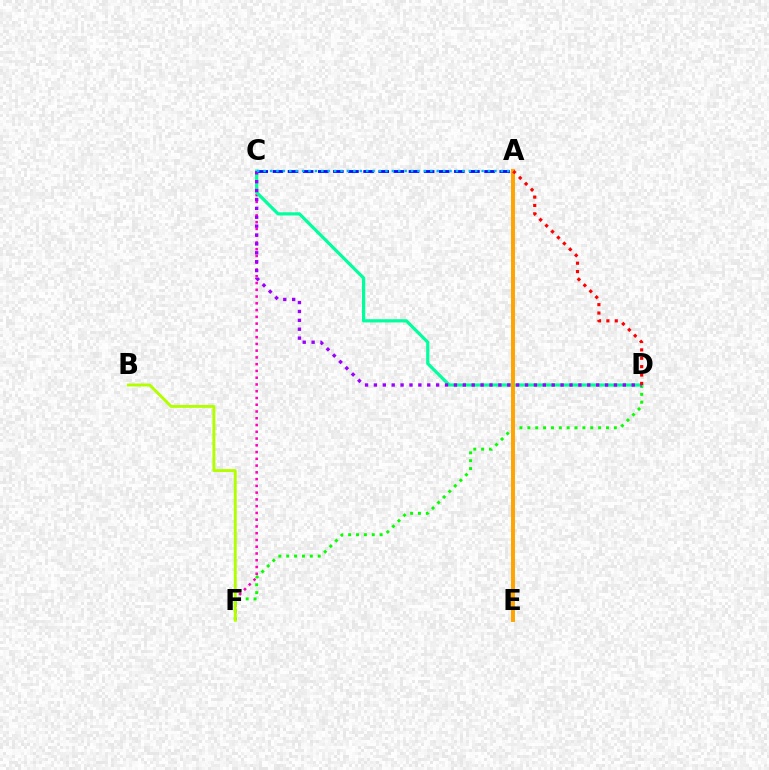{('C', 'F'): [{'color': '#ff00bd', 'line_style': 'dotted', 'thickness': 1.84}], ('D', 'F'): [{'color': '#08ff00', 'line_style': 'dotted', 'thickness': 2.14}], ('C', 'D'): [{'color': '#00ff9d', 'line_style': 'solid', 'thickness': 2.31}, {'color': '#9b00ff', 'line_style': 'dotted', 'thickness': 2.42}], ('B', 'F'): [{'color': '#b3ff00', 'line_style': 'solid', 'thickness': 2.09}], ('A', 'E'): [{'color': '#ffa500', 'line_style': 'solid', 'thickness': 2.85}], ('A', 'C'): [{'color': '#0010ff', 'line_style': 'dashed', 'thickness': 2.05}, {'color': '#00b5ff', 'line_style': 'dotted', 'thickness': 1.74}], ('A', 'D'): [{'color': '#ff0000', 'line_style': 'dotted', 'thickness': 2.28}]}